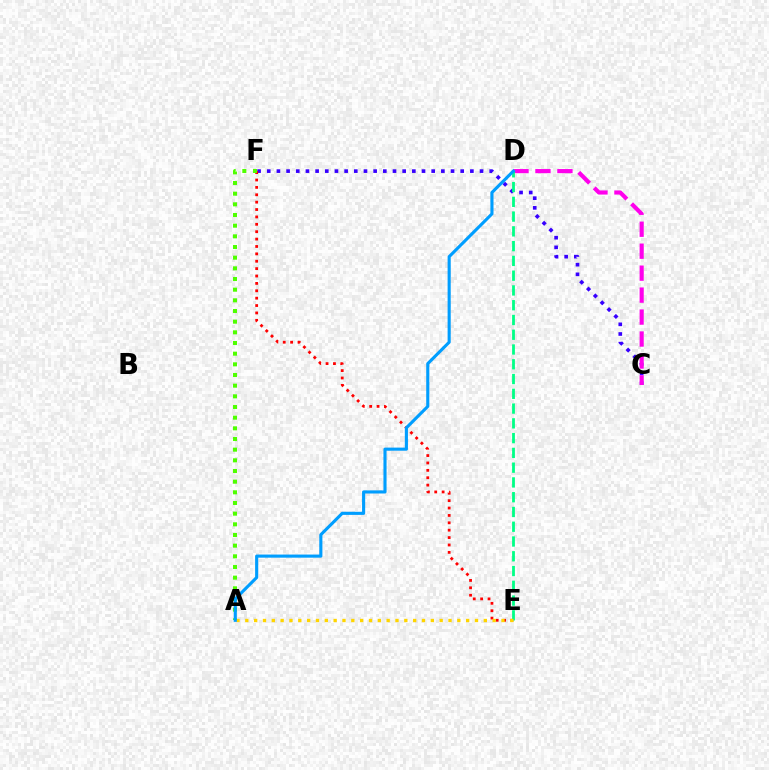{('C', 'F'): [{'color': '#3700ff', 'line_style': 'dotted', 'thickness': 2.63}], ('E', 'F'): [{'color': '#ff0000', 'line_style': 'dotted', 'thickness': 2.01}], ('C', 'D'): [{'color': '#ff00ed', 'line_style': 'dashed', 'thickness': 2.98}], ('D', 'E'): [{'color': '#00ff86', 'line_style': 'dashed', 'thickness': 2.01}], ('A', 'E'): [{'color': '#ffd500', 'line_style': 'dotted', 'thickness': 2.4}], ('A', 'F'): [{'color': '#4fff00', 'line_style': 'dotted', 'thickness': 2.9}], ('A', 'D'): [{'color': '#009eff', 'line_style': 'solid', 'thickness': 2.24}]}